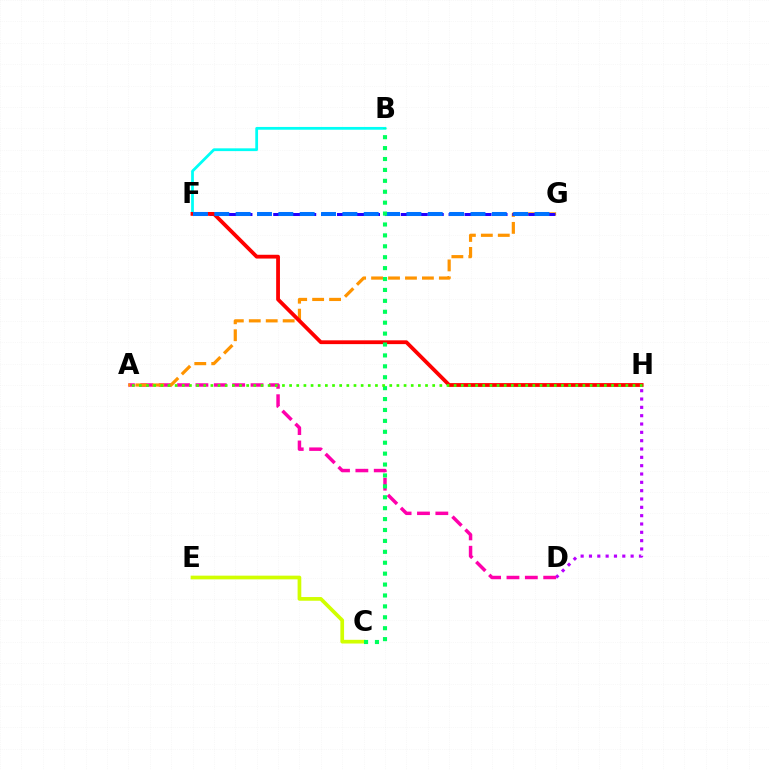{('D', 'H'): [{'color': '#b900ff', 'line_style': 'dotted', 'thickness': 2.26}], ('A', 'D'): [{'color': '#ff00ac', 'line_style': 'dashed', 'thickness': 2.5}], ('B', 'F'): [{'color': '#00fff6', 'line_style': 'solid', 'thickness': 2.0}], ('C', 'E'): [{'color': '#d1ff00', 'line_style': 'solid', 'thickness': 2.67}], ('A', 'G'): [{'color': '#ff9400', 'line_style': 'dashed', 'thickness': 2.3}], ('F', 'G'): [{'color': '#2500ff', 'line_style': 'dashed', 'thickness': 2.17}, {'color': '#0074ff', 'line_style': 'dashed', 'thickness': 2.9}], ('F', 'H'): [{'color': '#ff0000', 'line_style': 'solid', 'thickness': 2.73}], ('B', 'C'): [{'color': '#00ff5c', 'line_style': 'dotted', 'thickness': 2.96}], ('A', 'H'): [{'color': '#3dff00', 'line_style': 'dotted', 'thickness': 1.94}]}